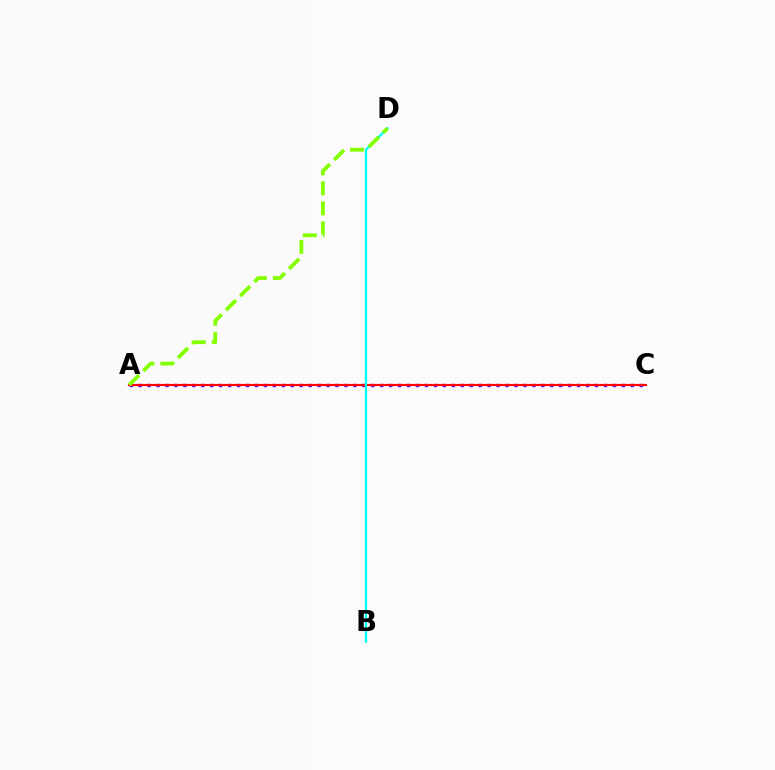{('A', 'C'): [{'color': '#7200ff', 'line_style': 'dotted', 'thickness': 2.43}, {'color': '#ff0000', 'line_style': 'solid', 'thickness': 1.56}], ('B', 'D'): [{'color': '#00fff6', 'line_style': 'solid', 'thickness': 1.65}], ('A', 'D'): [{'color': '#84ff00', 'line_style': 'dashed', 'thickness': 2.72}]}